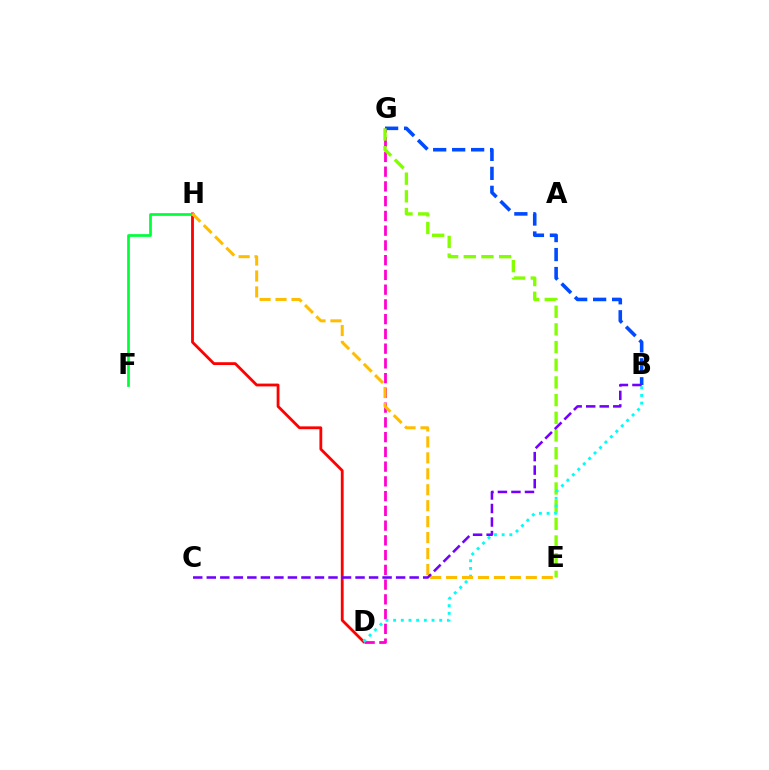{('D', 'H'): [{'color': '#ff0000', 'line_style': 'solid', 'thickness': 2.02}], ('F', 'H'): [{'color': '#00ff39', 'line_style': 'solid', 'thickness': 1.96}], ('D', 'G'): [{'color': '#ff00cf', 'line_style': 'dashed', 'thickness': 2.0}], ('B', 'G'): [{'color': '#004bff', 'line_style': 'dashed', 'thickness': 2.58}], ('E', 'G'): [{'color': '#84ff00', 'line_style': 'dashed', 'thickness': 2.4}], ('B', 'D'): [{'color': '#00fff6', 'line_style': 'dotted', 'thickness': 2.09}], ('E', 'H'): [{'color': '#ffbd00', 'line_style': 'dashed', 'thickness': 2.17}], ('B', 'C'): [{'color': '#7200ff', 'line_style': 'dashed', 'thickness': 1.84}]}